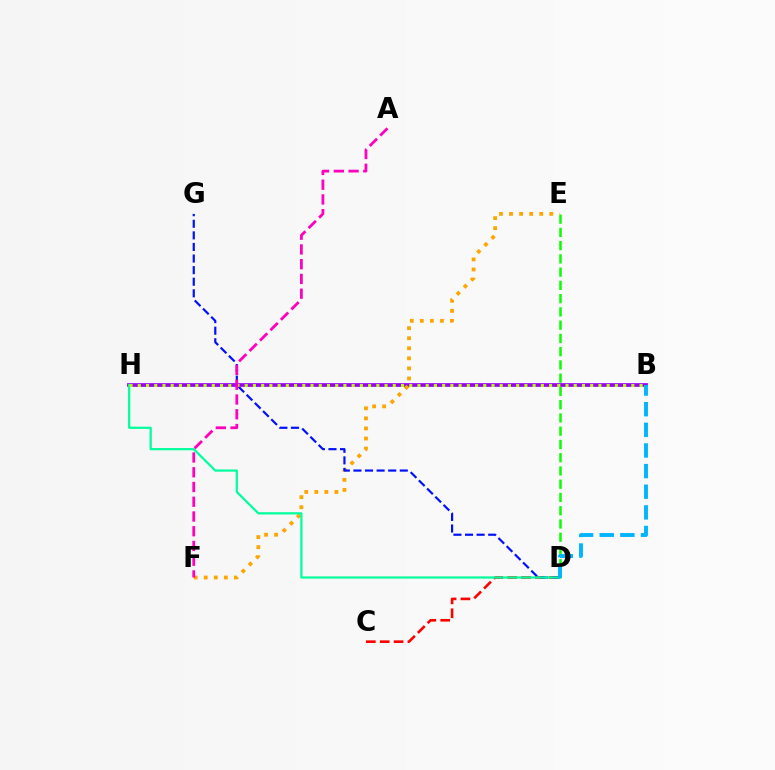{('D', 'E'): [{'color': '#08ff00', 'line_style': 'dashed', 'thickness': 1.8}], ('C', 'D'): [{'color': '#ff0000', 'line_style': 'dashed', 'thickness': 1.88}], ('B', 'H'): [{'color': '#9b00ff', 'line_style': 'solid', 'thickness': 2.69}, {'color': '#b3ff00', 'line_style': 'dotted', 'thickness': 2.23}], ('E', 'F'): [{'color': '#ffa500', 'line_style': 'dotted', 'thickness': 2.73}], ('D', 'G'): [{'color': '#0010ff', 'line_style': 'dashed', 'thickness': 1.57}], ('D', 'H'): [{'color': '#00ff9d', 'line_style': 'solid', 'thickness': 1.61}], ('A', 'F'): [{'color': '#ff00bd', 'line_style': 'dashed', 'thickness': 2.0}], ('B', 'D'): [{'color': '#00b5ff', 'line_style': 'dashed', 'thickness': 2.8}]}